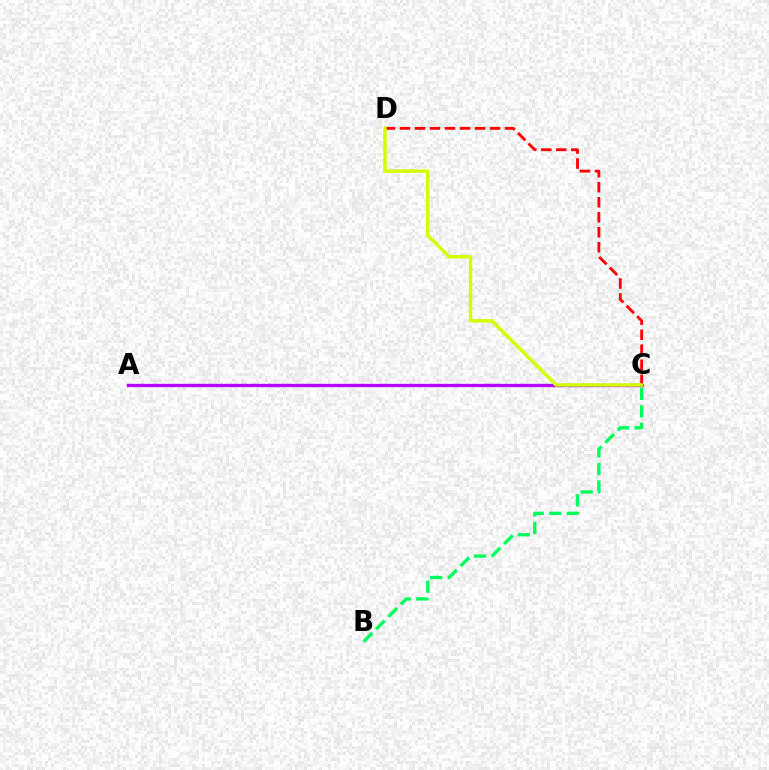{('B', 'C'): [{'color': '#00ff5c', 'line_style': 'dashed', 'thickness': 2.39}], ('A', 'C'): [{'color': '#0074ff', 'line_style': 'dotted', 'thickness': 1.92}, {'color': '#b900ff', 'line_style': 'solid', 'thickness': 2.39}], ('C', 'D'): [{'color': '#ff0000', 'line_style': 'dashed', 'thickness': 2.04}, {'color': '#d1ff00', 'line_style': 'solid', 'thickness': 2.47}]}